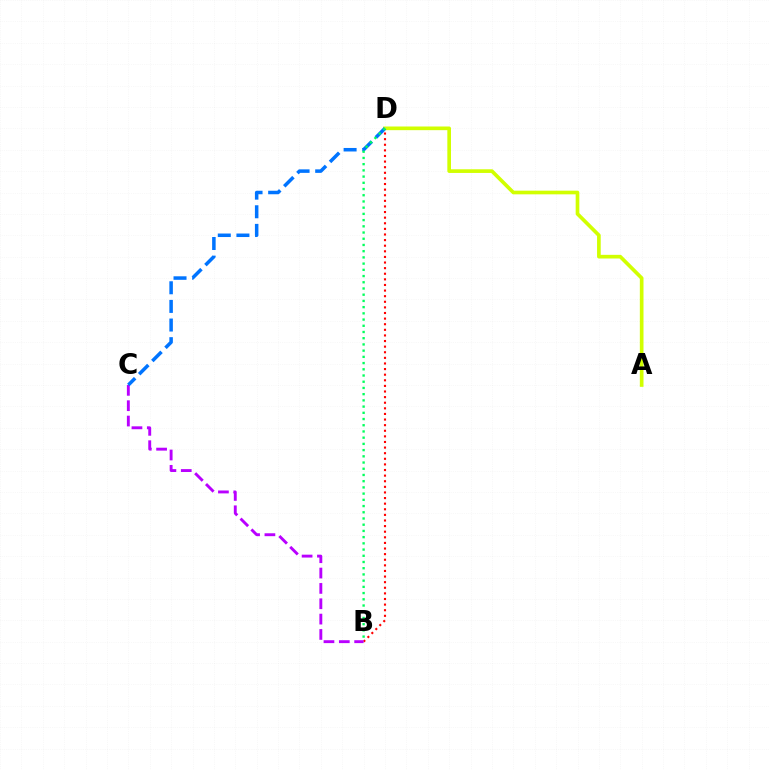{('B', 'D'): [{'color': '#ff0000', 'line_style': 'dotted', 'thickness': 1.52}, {'color': '#00ff5c', 'line_style': 'dotted', 'thickness': 1.69}], ('B', 'C'): [{'color': '#b900ff', 'line_style': 'dashed', 'thickness': 2.08}], ('A', 'D'): [{'color': '#d1ff00', 'line_style': 'solid', 'thickness': 2.64}], ('C', 'D'): [{'color': '#0074ff', 'line_style': 'dashed', 'thickness': 2.53}]}